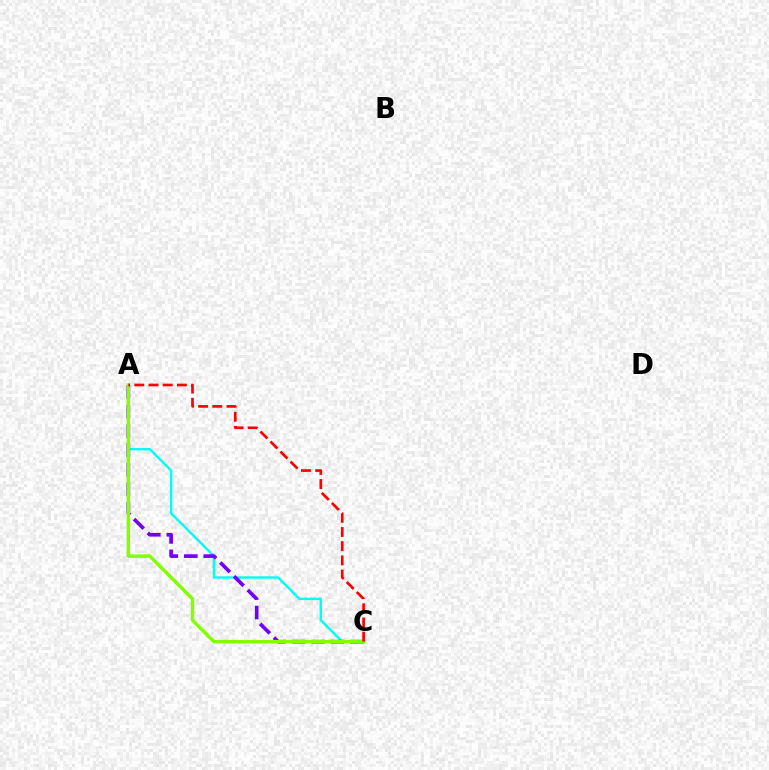{('A', 'C'): [{'color': '#00fff6', 'line_style': 'solid', 'thickness': 1.73}, {'color': '#7200ff', 'line_style': 'dashed', 'thickness': 2.64}, {'color': '#84ff00', 'line_style': 'solid', 'thickness': 2.48}, {'color': '#ff0000', 'line_style': 'dashed', 'thickness': 1.93}]}